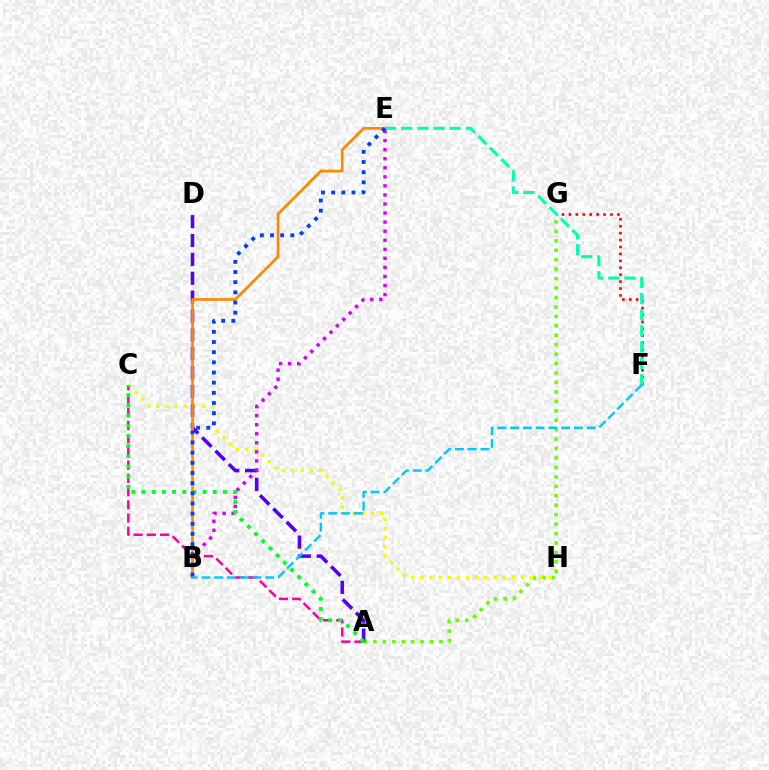{('A', 'G'): [{'color': '#66ff00', 'line_style': 'dotted', 'thickness': 2.57}], ('C', 'H'): [{'color': '#eeff00', 'line_style': 'dotted', 'thickness': 2.49}], ('A', 'C'): [{'color': '#ff00a0', 'line_style': 'dashed', 'thickness': 1.8}, {'color': '#00ff27', 'line_style': 'dotted', 'thickness': 2.76}], ('F', 'G'): [{'color': '#ff0000', 'line_style': 'dotted', 'thickness': 1.88}], ('E', 'F'): [{'color': '#00ffaf', 'line_style': 'dashed', 'thickness': 2.19}], ('A', 'D'): [{'color': '#4f00ff', 'line_style': 'dashed', 'thickness': 2.56}], ('B', 'E'): [{'color': '#d600ff', 'line_style': 'dotted', 'thickness': 2.46}, {'color': '#ff8800', 'line_style': 'solid', 'thickness': 1.93}, {'color': '#003fff', 'line_style': 'dotted', 'thickness': 2.76}], ('B', 'F'): [{'color': '#00c7ff', 'line_style': 'dashed', 'thickness': 1.73}]}